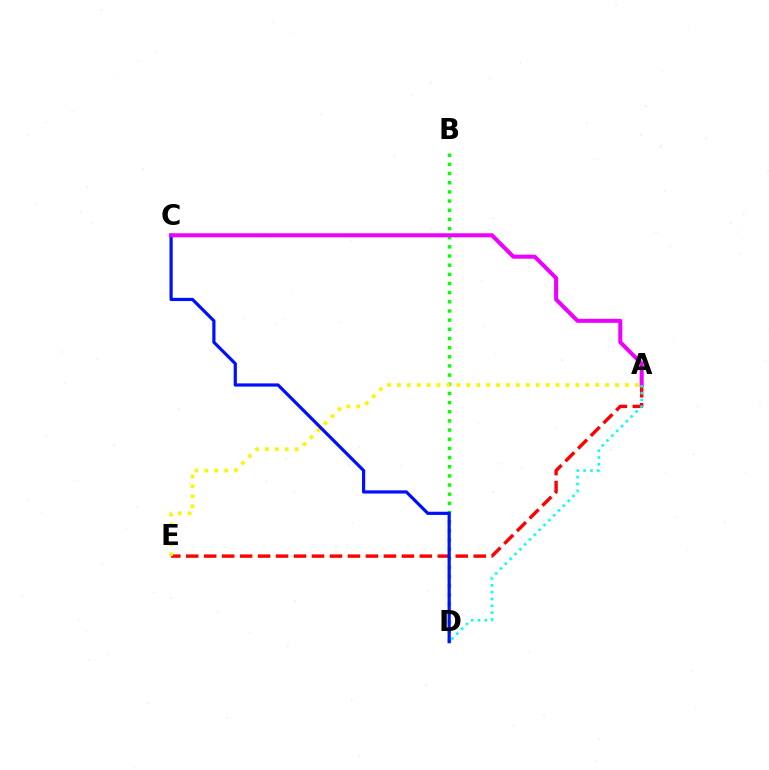{('A', 'E'): [{'color': '#ff0000', 'line_style': 'dashed', 'thickness': 2.44}, {'color': '#fcf500', 'line_style': 'dotted', 'thickness': 2.69}], ('B', 'D'): [{'color': '#08ff00', 'line_style': 'dotted', 'thickness': 2.49}], ('C', 'D'): [{'color': '#0010ff', 'line_style': 'solid', 'thickness': 2.31}], ('A', 'C'): [{'color': '#ee00ff', 'line_style': 'solid', 'thickness': 2.9}], ('A', 'D'): [{'color': '#00fff6', 'line_style': 'dotted', 'thickness': 1.86}]}